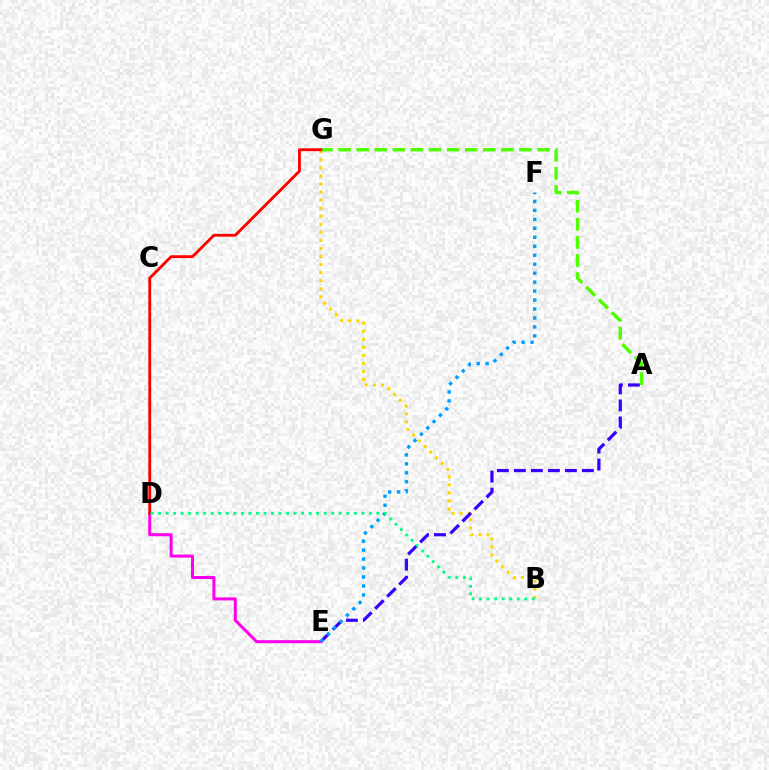{('B', 'G'): [{'color': '#ffd500', 'line_style': 'dotted', 'thickness': 2.19}], ('A', 'E'): [{'color': '#3700ff', 'line_style': 'dashed', 'thickness': 2.31}], ('A', 'G'): [{'color': '#4fff00', 'line_style': 'dashed', 'thickness': 2.46}], ('D', 'E'): [{'color': '#ff00ed', 'line_style': 'solid', 'thickness': 2.17}], ('D', 'G'): [{'color': '#ff0000', 'line_style': 'solid', 'thickness': 2.05}], ('E', 'F'): [{'color': '#009eff', 'line_style': 'dotted', 'thickness': 2.44}], ('B', 'D'): [{'color': '#00ff86', 'line_style': 'dotted', 'thickness': 2.05}]}